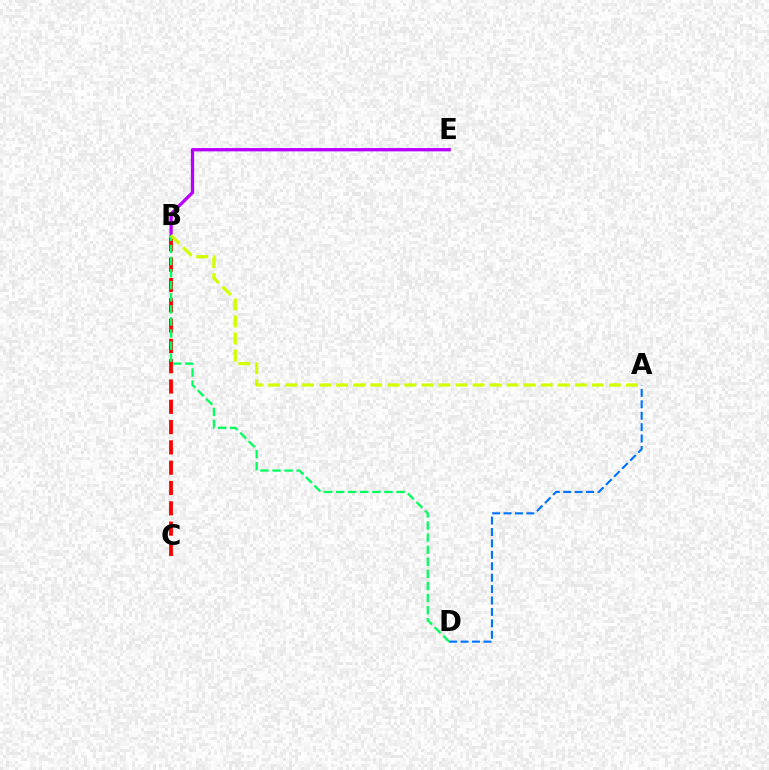{('B', 'C'): [{'color': '#ff0000', 'line_style': 'dashed', 'thickness': 2.76}], ('B', 'E'): [{'color': '#b900ff', 'line_style': 'solid', 'thickness': 2.37}], ('B', 'D'): [{'color': '#00ff5c', 'line_style': 'dashed', 'thickness': 1.64}], ('A', 'B'): [{'color': '#d1ff00', 'line_style': 'dashed', 'thickness': 2.32}], ('A', 'D'): [{'color': '#0074ff', 'line_style': 'dashed', 'thickness': 1.55}]}